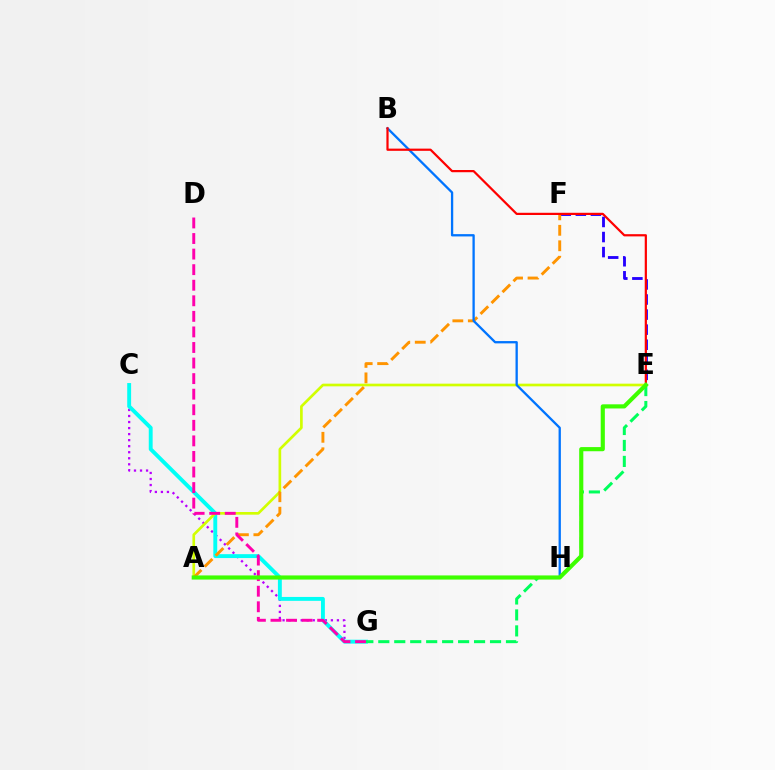{('C', 'G'): [{'color': '#b900ff', 'line_style': 'dotted', 'thickness': 1.64}, {'color': '#00fff6', 'line_style': 'solid', 'thickness': 2.8}], ('E', 'F'): [{'color': '#2500ff', 'line_style': 'dashed', 'thickness': 2.05}], ('A', 'E'): [{'color': '#d1ff00', 'line_style': 'solid', 'thickness': 1.92}, {'color': '#3dff00', 'line_style': 'solid', 'thickness': 2.98}], ('E', 'G'): [{'color': '#00ff5c', 'line_style': 'dashed', 'thickness': 2.17}], ('A', 'F'): [{'color': '#ff9400', 'line_style': 'dashed', 'thickness': 2.1}], ('B', 'H'): [{'color': '#0074ff', 'line_style': 'solid', 'thickness': 1.66}], ('D', 'G'): [{'color': '#ff00ac', 'line_style': 'dashed', 'thickness': 2.11}], ('B', 'E'): [{'color': '#ff0000', 'line_style': 'solid', 'thickness': 1.59}]}